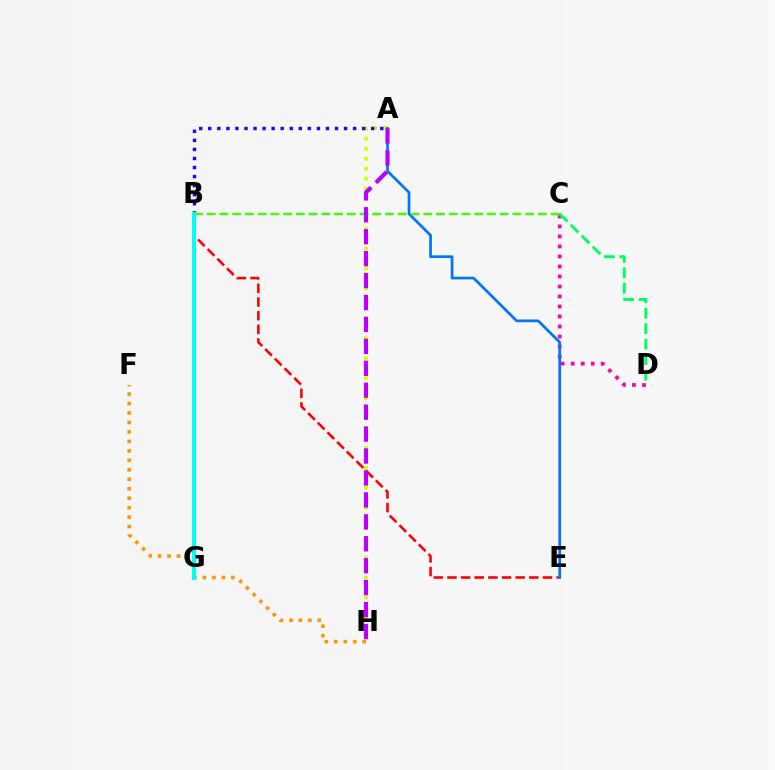{('A', 'H'): [{'color': '#d1ff00', 'line_style': 'dotted', 'thickness': 2.71}, {'color': '#b900ff', 'line_style': 'dashed', 'thickness': 2.98}], ('C', 'D'): [{'color': '#ff00ac', 'line_style': 'dotted', 'thickness': 2.72}, {'color': '#00ff5c', 'line_style': 'dashed', 'thickness': 2.1}], ('B', 'E'): [{'color': '#ff0000', 'line_style': 'dashed', 'thickness': 1.85}], ('A', 'E'): [{'color': '#0074ff', 'line_style': 'solid', 'thickness': 1.95}], ('F', 'H'): [{'color': '#ff9400', 'line_style': 'dotted', 'thickness': 2.57}], ('A', 'B'): [{'color': '#2500ff', 'line_style': 'dotted', 'thickness': 2.46}], ('B', 'C'): [{'color': '#3dff00', 'line_style': 'dashed', 'thickness': 1.73}], ('B', 'G'): [{'color': '#00fff6', 'line_style': 'solid', 'thickness': 2.97}]}